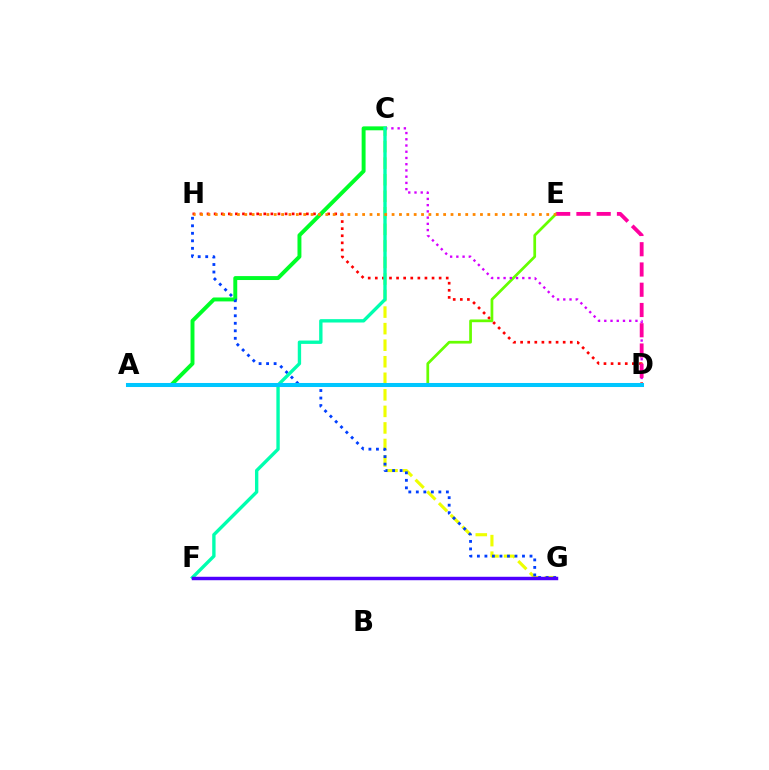{('C', 'G'): [{'color': '#eeff00', 'line_style': 'dashed', 'thickness': 2.25}], ('D', 'H'): [{'color': '#ff0000', 'line_style': 'dotted', 'thickness': 1.93}], ('A', 'E'): [{'color': '#66ff00', 'line_style': 'solid', 'thickness': 1.97}], ('A', 'C'): [{'color': '#00ff27', 'line_style': 'solid', 'thickness': 2.83}], ('C', 'D'): [{'color': '#d600ff', 'line_style': 'dotted', 'thickness': 1.69}], ('D', 'E'): [{'color': '#ff00a0', 'line_style': 'dashed', 'thickness': 2.75}], ('G', 'H'): [{'color': '#003fff', 'line_style': 'dotted', 'thickness': 2.04}], ('C', 'F'): [{'color': '#00ffaf', 'line_style': 'solid', 'thickness': 2.42}], ('A', 'D'): [{'color': '#00c7ff', 'line_style': 'solid', 'thickness': 2.91}], ('E', 'H'): [{'color': '#ff8800', 'line_style': 'dotted', 'thickness': 2.0}], ('F', 'G'): [{'color': '#4f00ff', 'line_style': 'solid', 'thickness': 2.48}]}